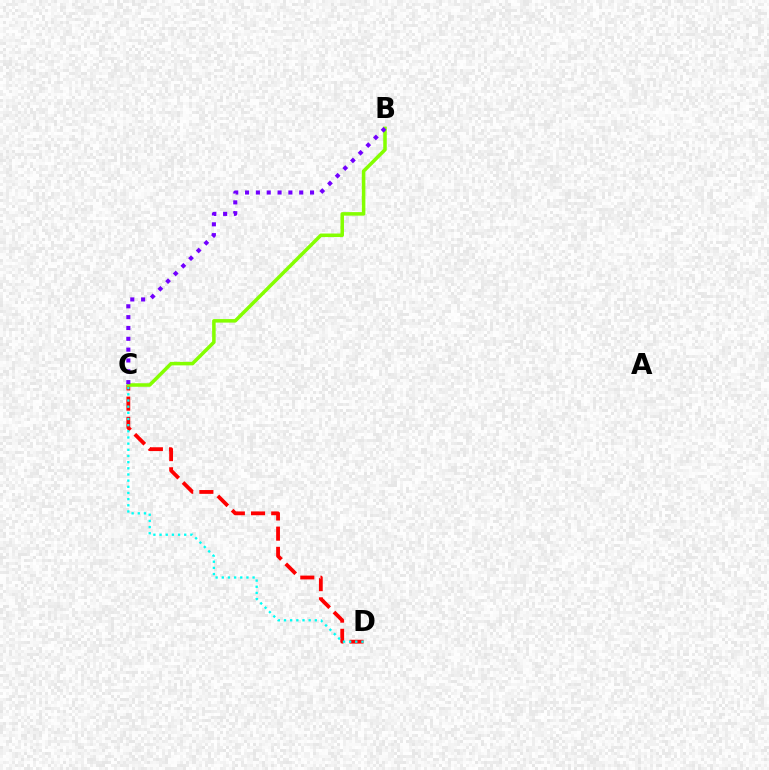{('C', 'D'): [{'color': '#ff0000', 'line_style': 'dashed', 'thickness': 2.74}, {'color': '#00fff6', 'line_style': 'dotted', 'thickness': 1.67}], ('B', 'C'): [{'color': '#84ff00', 'line_style': 'solid', 'thickness': 2.53}, {'color': '#7200ff', 'line_style': 'dotted', 'thickness': 2.94}]}